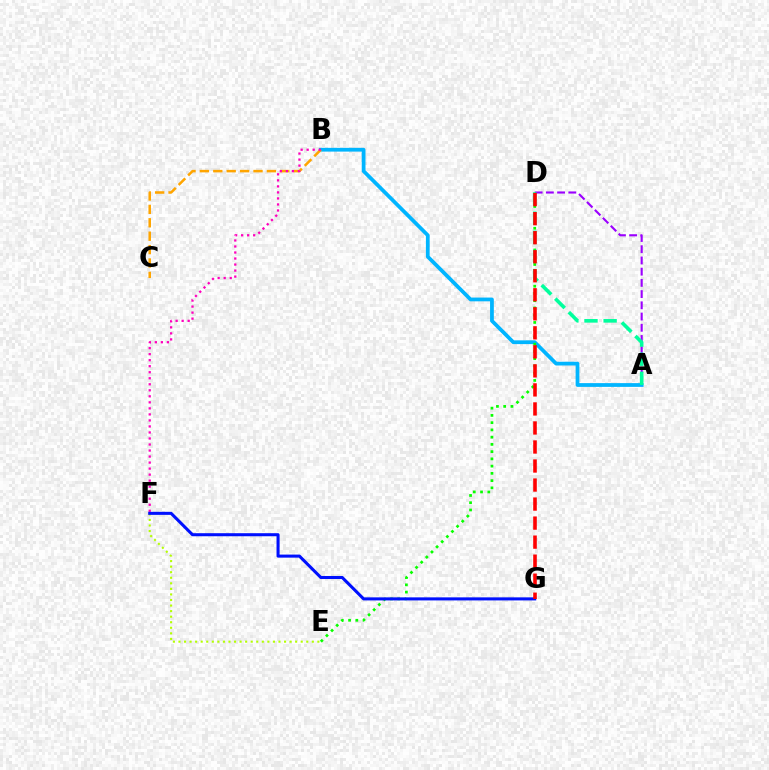{('A', 'D'): [{'color': '#9b00ff', 'line_style': 'dashed', 'thickness': 1.52}, {'color': '#00ff9d', 'line_style': 'dashed', 'thickness': 2.6}], ('A', 'B'): [{'color': '#00b5ff', 'line_style': 'solid', 'thickness': 2.71}], ('D', 'E'): [{'color': '#08ff00', 'line_style': 'dotted', 'thickness': 1.97}], ('B', 'C'): [{'color': '#ffa500', 'line_style': 'dashed', 'thickness': 1.82}], ('B', 'F'): [{'color': '#ff00bd', 'line_style': 'dotted', 'thickness': 1.64}], ('E', 'F'): [{'color': '#b3ff00', 'line_style': 'dotted', 'thickness': 1.51}], ('F', 'G'): [{'color': '#0010ff', 'line_style': 'solid', 'thickness': 2.2}], ('D', 'G'): [{'color': '#ff0000', 'line_style': 'dashed', 'thickness': 2.58}]}